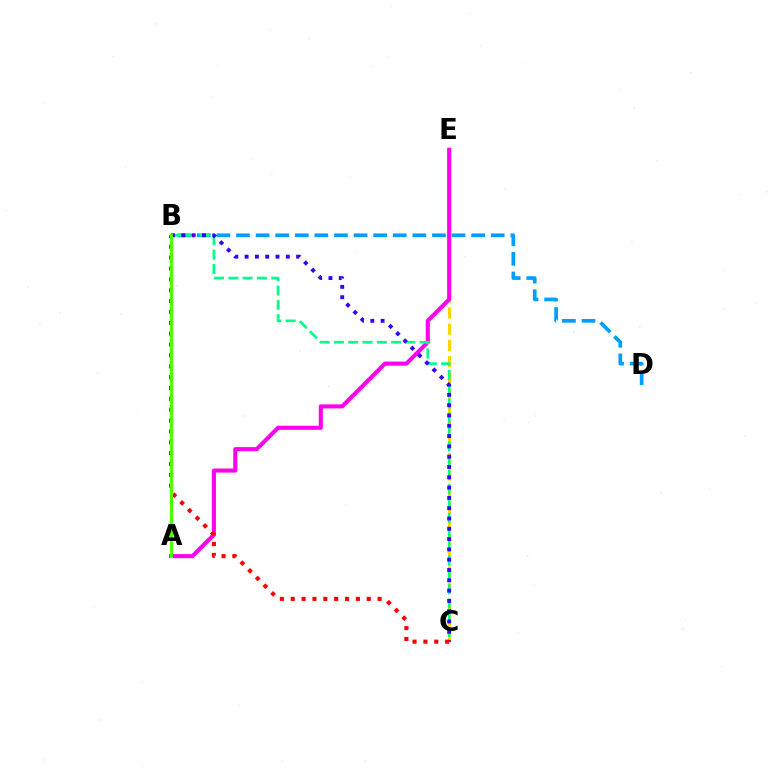{('B', 'D'): [{'color': '#009eff', 'line_style': 'dashed', 'thickness': 2.66}], ('C', 'E'): [{'color': '#ffd500', 'line_style': 'dashed', 'thickness': 2.2}], ('A', 'E'): [{'color': '#ff00ed', 'line_style': 'solid', 'thickness': 2.93}], ('B', 'C'): [{'color': '#00ff86', 'line_style': 'dashed', 'thickness': 1.94}, {'color': '#3700ff', 'line_style': 'dotted', 'thickness': 2.8}, {'color': '#ff0000', 'line_style': 'dotted', 'thickness': 2.95}], ('A', 'B'): [{'color': '#4fff00', 'line_style': 'solid', 'thickness': 2.2}]}